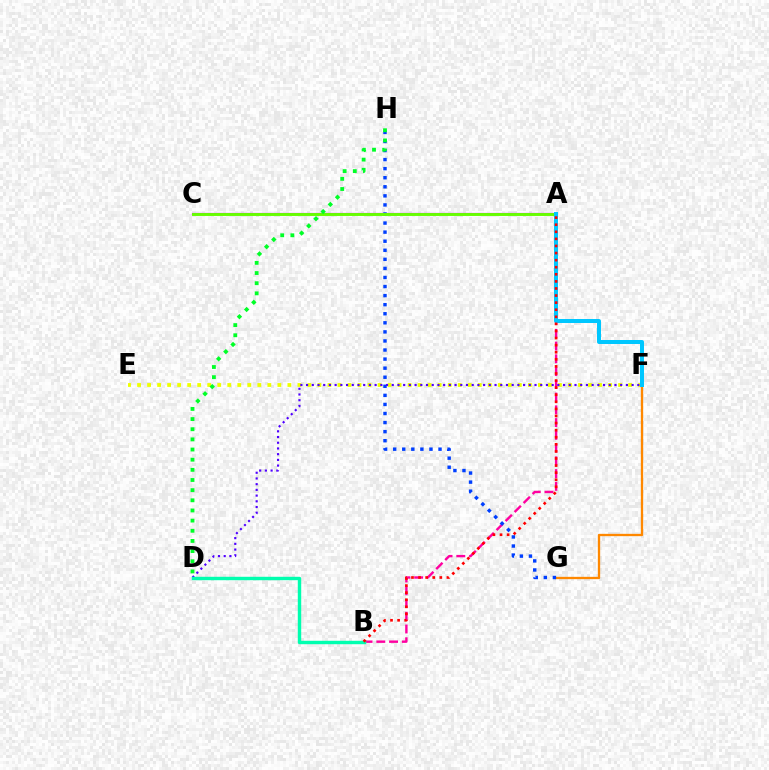{('F', 'G'): [{'color': '#ff8800', 'line_style': 'solid', 'thickness': 1.67}], ('E', 'F'): [{'color': '#eeff00', 'line_style': 'dotted', 'thickness': 2.72}], ('A', 'B'): [{'color': '#ff00a0', 'line_style': 'dashed', 'thickness': 1.73}, {'color': '#ff0000', 'line_style': 'dotted', 'thickness': 1.92}], ('A', 'C'): [{'color': '#d600ff', 'line_style': 'solid', 'thickness': 1.58}, {'color': '#66ff00', 'line_style': 'solid', 'thickness': 2.1}], ('G', 'H'): [{'color': '#003fff', 'line_style': 'dotted', 'thickness': 2.46}], ('D', 'F'): [{'color': '#4f00ff', 'line_style': 'dotted', 'thickness': 1.55}], ('D', 'H'): [{'color': '#00ff27', 'line_style': 'dotted', 'thickness': 2.76}], ('B', 'D'): [{'color': '#00ffaf', 'line_style': 'solid', 'thickness': 2.46}], ('A', 'F'): [{'color': '#00c7ff', 'line_style': 'solid', 'thickness': 2.88}]}